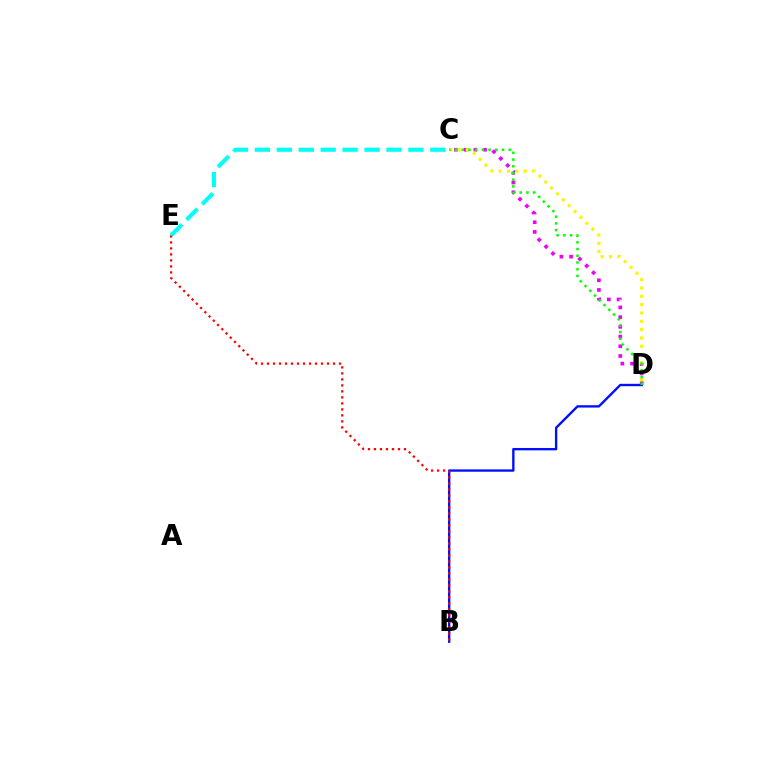{('C', 'D'): [{'color': '#ee00ff', 'line_style': 'dotted', 'thickness': 2.64}, {'color': '#fcf500', 'line_style': 'dotted', 'thickness': 2.26}, {'color': '#08ff00', 'line_style': 'dotted', 'thickness': 1.83}], ('B', 'D'): [{'color': '#0010ff', 'line_style': 'solid', 'thickness': 1.71}], ('B', 'E'): [{'color': '#ff0000', 'line_style': 'dotted', 'thickness': 1.63}], ('C', 'E'): [{'color': '#00fff6', 'line_style': 'dashed', 'thickness': 2.98}]}